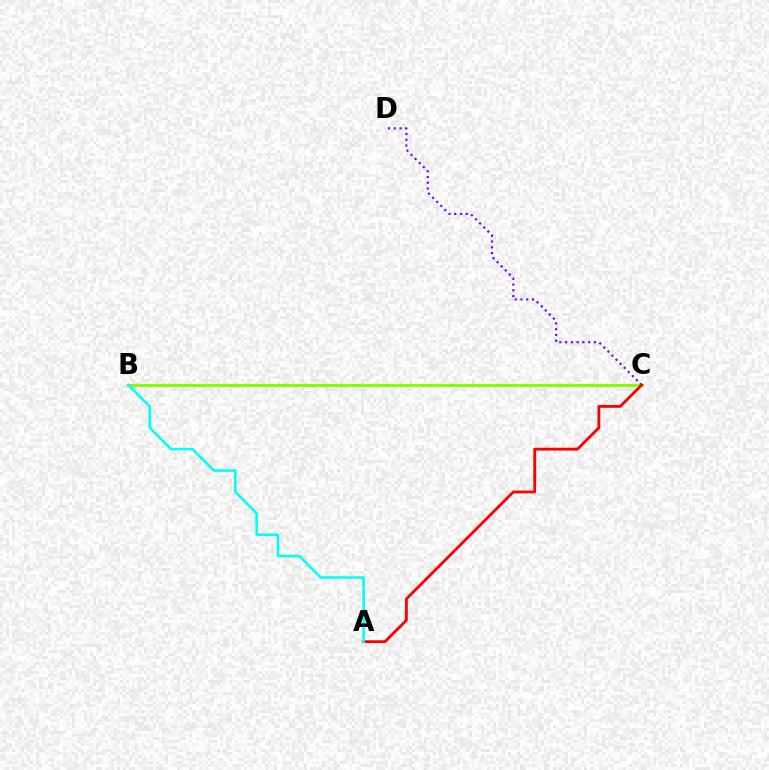{('B', 'C'): [{'color': '#84ff00', 'line_style': 'solid', 'thickness': 2.17}], ('C', 'D'): [{'color': '#7200ff', 'line_style': 'dotted', 'thickness': 1.57}], ('A', 'C'): [{'color': '#ff0000', 'line_style': 'solid', 'thickness': 2.04}], ('A', 'B'): [{'color': '#00fff6', 'line_style': 'solid', 'thickness': 1.85}]}